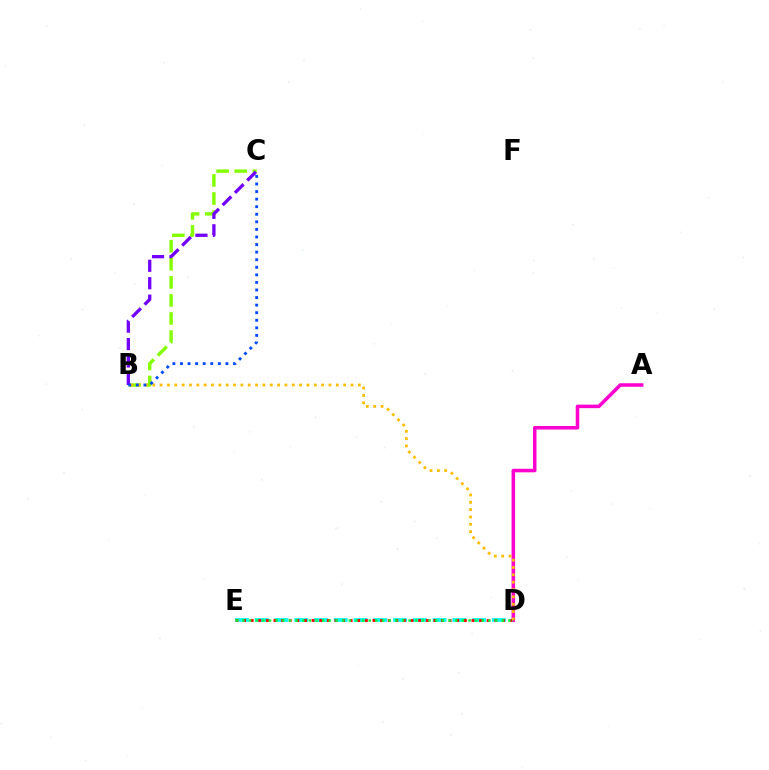{('B', 'C'): [{'color': '#84ff00', 'line_style': 'dashed', 'thickness': 2.46}, {'color': '#7200ff', 'line_style': 'dashed', 'thickness': 2.37}, {'color': '#004bff', 'line_style': 'dotted', 'thickness': 2.06}], ('A', 'D'): [{'color': '#ff00cf', 'line_style': 'solid', 'thickness': 2.54}], ('D', 'E'): [{'color': '#00fff6', 'line_style': 'dashed', 'thickness': 2.69}, {'color': '#ff0000', 'line_style': 'dotted', 'thickness': 2.07}, {'color': '#00ff39', 'line_style': 'dotted', 'thickness': 1.81}], ('B', 'D'): [{'color': '#ffbd00', 'line_style': 'dotted', 'thickness': 1.99}]}